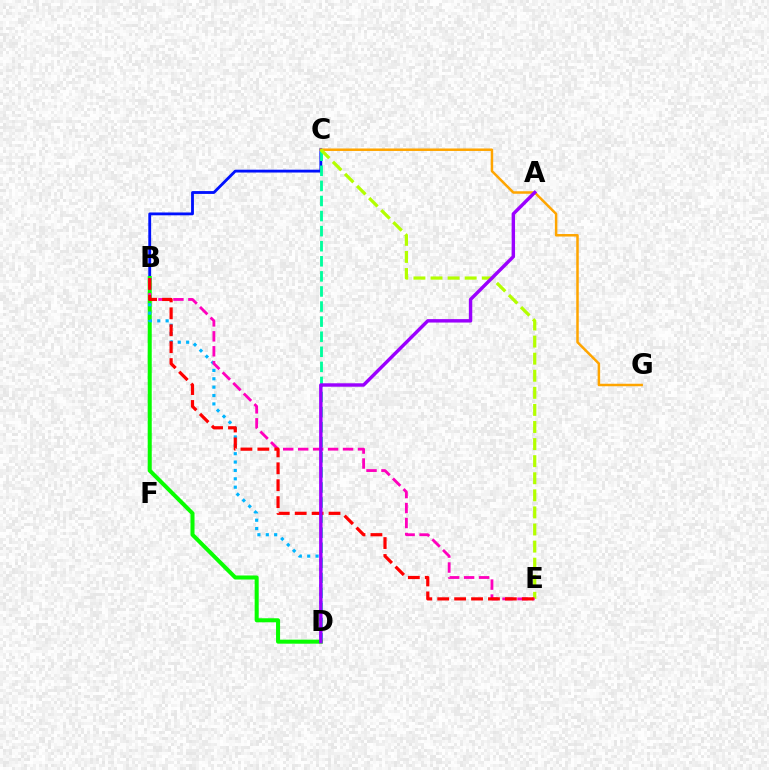{('B', 'C'): [{'color': '#0010ff', 'line_style': 'solid', 'thickness': 2.04}], ('C', 'D'): [{'color': '#00ff9d', 'line_style': 'dashed', 'thickness': 2.05}], ('C', 'G'): [{'color': '#ffa500', 'line_style': 'solid', 'thickness': 1.8}], ('B', 'D'): [{'color': '#08ff00', 'line_style': 'solid', 'thickness': 2.9}, {'color': '#00b5ff', 'line_style': 'dotted', 'thickness': 2.28}], ('C', 'E'): [{'color': '#b3ff00', 'line_style': 'dashed', 'thickness': 2.32}], ('B', 'E'): [{'color': '#ff00bd', 'line_style': 'dashed', 'thickness': 2.03}, {'color': '#ff0000', 'line_style': 'dashed', 'thickness': 2.3}], ('A', 'D'): [{'color': '#9b00ff', 'line_style': 'solid', 'thickness': 2.46}]}